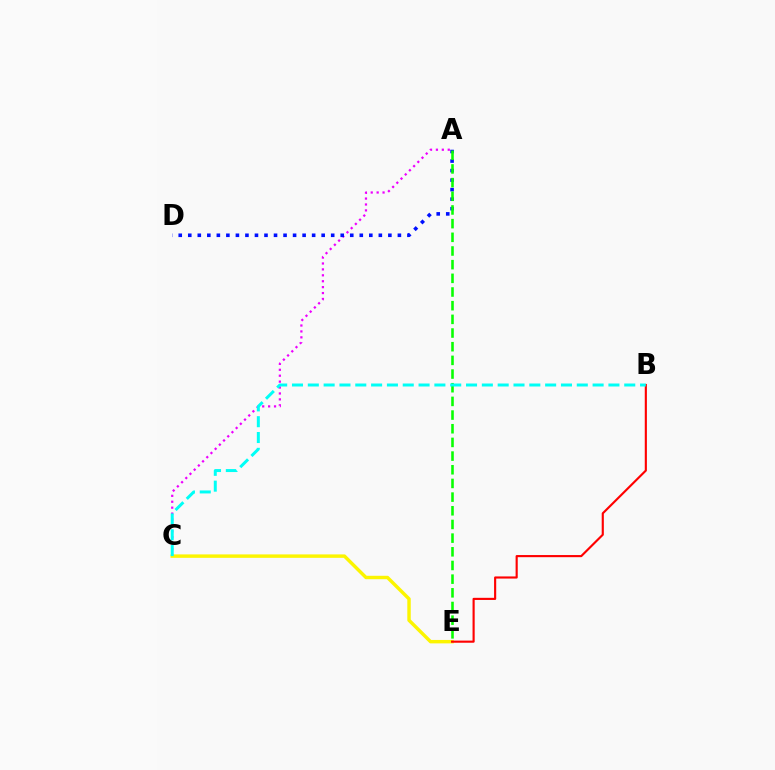{('A', 'C'): [{'color': '#ee00ff', 'line_style': 'dotted', 'thickness': 1.61}], ('C', 'E'): [{'color': '#fcf500', 'line_style': 'solid', 'thickness': 2.47}], ('B', 'E'): [{'color': '#ff0000', 'line_style': 'solid', 'thickness': 1.54}], ('A', 'D'): [{'color': '#0010ff', 'line_style': 'dotted', 'thickness': 2.59}], ('A', 'E'): [{'color': '#08ff00', 'line_style': 'dashed', 'thickness': 1.86}], ('B', 'C'): [{'color': '#00fff6', 'line_style': 'dashed', 'thickness': 2.15}]}